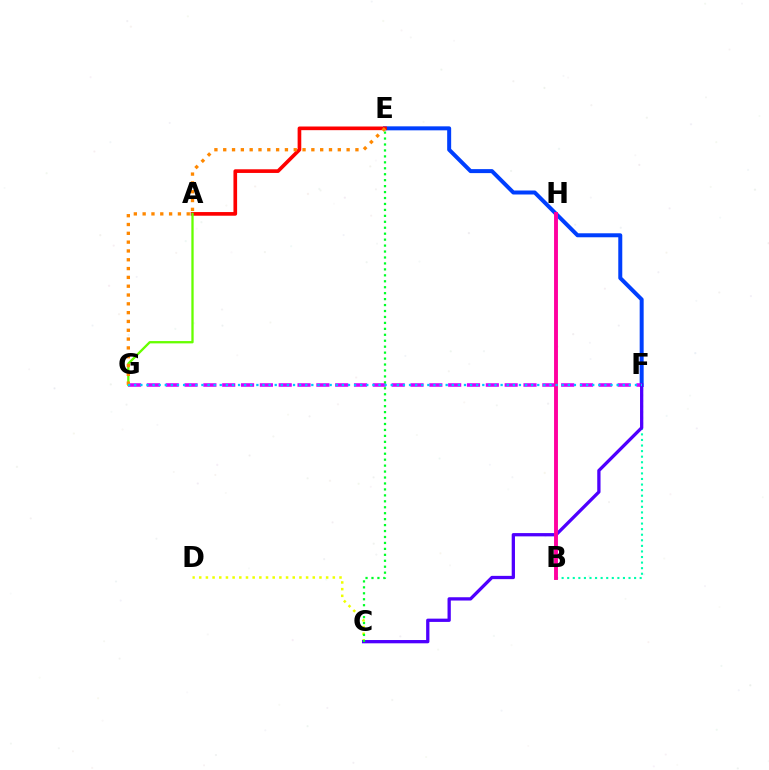{('C', 'D'): [{'color': '#eeff00', 'line_style': 'dotted', 'thickness': 1.82}], ('B', 'F'): [{'color': '#00ffaf', 'line_style': 'dotted', 'thickness': 1.51}], ('E', 'F'): [{'color': '#003fff', 'line_style': 'solid', 'thickness': 2.87}], ('A', 'E'): [{'color': '#ff0000', 'line_style': 'solid', 'thickness': 2.64}], ('F', 'G'): [{'color': '#d600ff', 'line_style': 'dashed', 'thickness': 2.56}, {'color': '#00c7ff', 'line_style': 'dotted', 'thickness': 1.66}], ('C', 'F'): [{'color': '#4f00ff', 'line_style': 'solid', 'thickness': 2.36}], ('A', 'G'): [{'color': '#66ff00', 'line_style': 'solid', 'thickness': 1.67}], ('C', 'E'): [{'color': '#00ff27', 'line_style': 'dotted', 'thickness': 1.62}], ('E', 'G'): [{'color': '#ff8800', 'line_style': 'dotted', 'thickness': 2.39}], ('B', 'H'): [{'color': '#ff00a0', 'line_style': 'solid', 'thickness': 2.81}]}